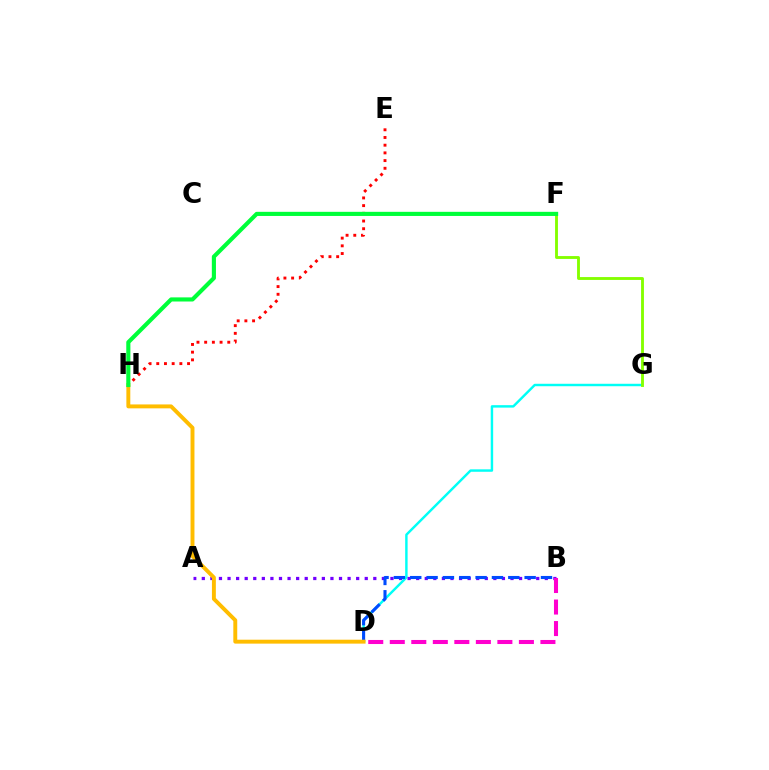{('E', 'H'): [{'color': '#ff0000', 'line_style': 'dotted', 'thickness': 2.09}], ('D', 'G'): [{'color': '#00fff6', 'line_style': 'solid', 'thickness': 1.76}], ('A', 'B'): [{'color': '#7200ff', 'line_style': 'dotted', 'thickness': 2.33}], ('B', 'D'): [{'color': '#004bff', 'line_style': 'dashed', 'thickness': 2.22}, {'color': '#ff00cf', 'line_style': 'dashed', 'thickness': 2.92}], ('F', 'G'): [{'color': '#84ff00', 'line_style': 'solid', 'thickness': 2.07}], ('D', 'H'): [{'color': '#ffbd00', 'line_style': 'solid', 'thickness': 2.82}], ('F', 'H'): [{'color': '#00ff39', 'line_style': 'solid', 'thickness': 2.97}]}